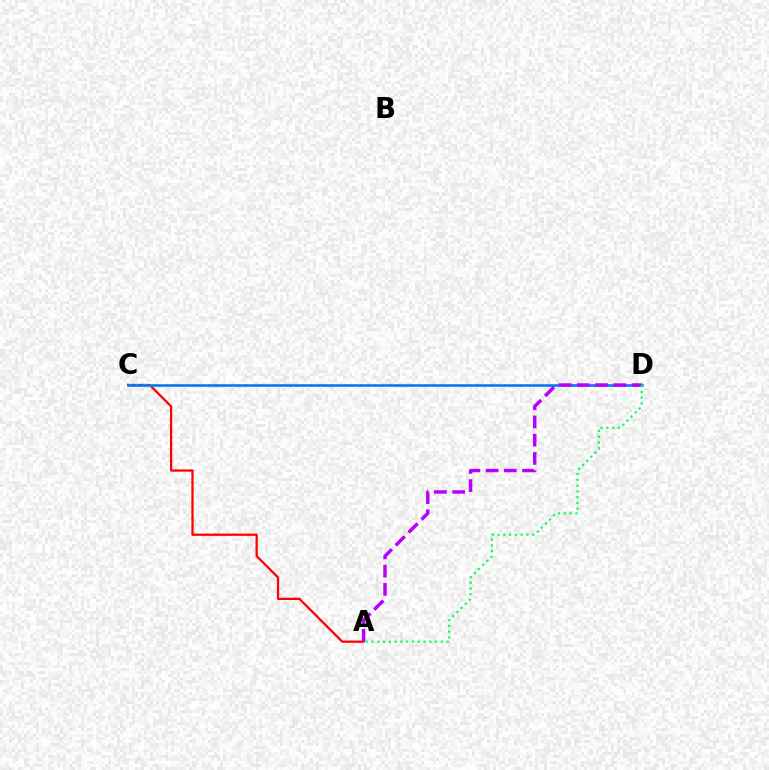{('A', 'C'): [{'color': '#ff0000', 'line_style': 'solid', 'thickness': 1.62}], ('C', 'D'): [{'color': '#d1ff00', 'line_style': 'dotted', 'thickness': 1.97}, {'color': '#0074ff', 'line_style': 'solid', 'thickness': 1.82}], ('A', 'D'): [{'color': '#b900ff', 'line_style': 'dashed', 'thickness': 2.48}, {'color': '#00ff5c', 'line_style': 'dotted', 'thickness': 1.57}]}